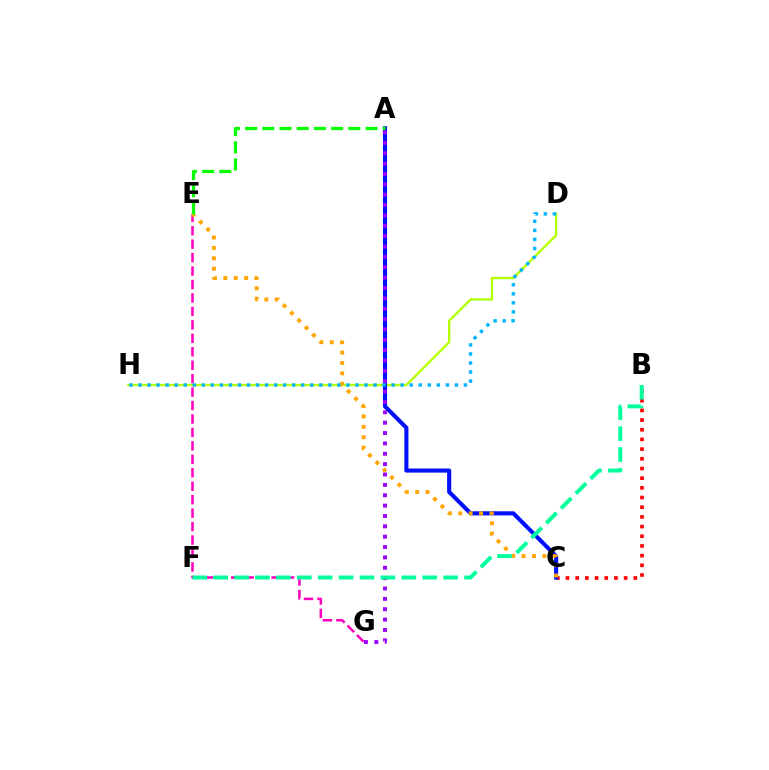{('E', 'G'): [{'color': '#ff00bd', 'line_style': 'dashed', 'thickness': 1.83}], ('D', 'H'): [{'color': '#b3ff00', 'line_style': 'solid', 'thickness': 1.68}, {'color': '#00b5ff', 'line_style': 'dotted', 'thickness': 2.46}], ('B', 'C'): [{'color': '#ff0000', 'line_style': 'dotted', 'thickness': 2.63}], ('A', 'C'): [{'color': '#0010ff', 'line_style': 'solid', 'thickness': 2.95}], ('C', 'E'): [{'color': '#ffa500', 'line_style': 'dotted', 'thickness': 2.82}], ('A', 'G'): [{'color': '#9b00ff', 'line_style': 'dotted', 'thickness': 2.82}], ('B', 'F'): [{'color': '#00ff9d', 'line_style': 'dashed', 'thickness': 2.84}], ('A', 'E'): [{'color': '#08ff00', 'line_style': 'dashed', 'thickness': 2.34}]}